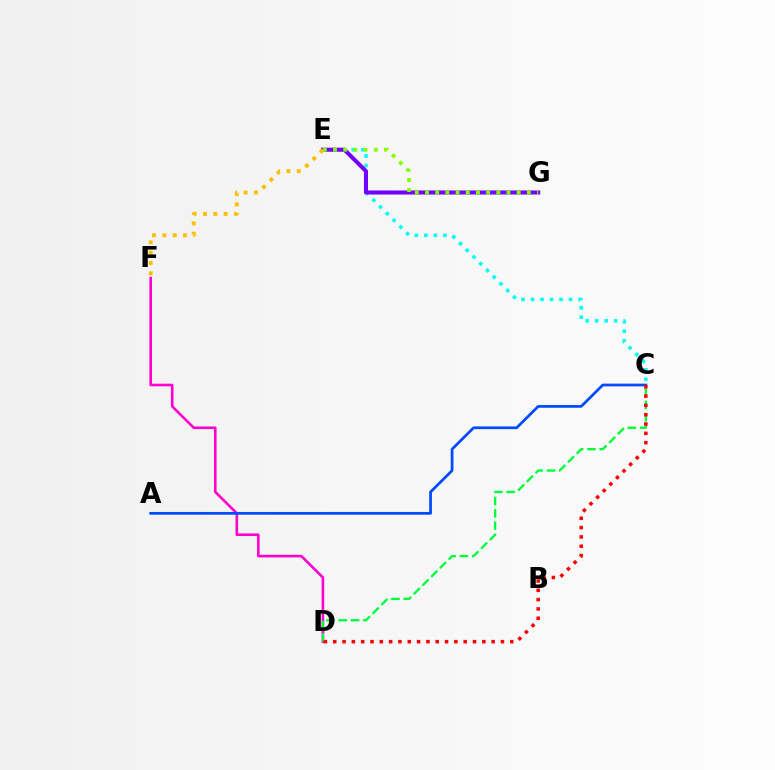{('C', 'E'): [{'color': '#00fff6', 'line_style': 'dotted', 'thickness': 2.58}], ('D', 'F'): [{'color': '#ff00cf', 'line_style': 'solid', 'thickness': 1.87}], ('C', 'D'): [{'color': '#00ff39', 'line_style': 'dashed', 'thickness': 1.67}, {'color': '#ff0000', 'line_style': 'dotted', 'thickness': 2.53}], ('E', 'G'): [{'color': '#7200ff', 'line_style': 'solid', 'thickness': 2.91}, {'color': '#84ff00', 'line_style': 'dotted', 'thickness': 2.77}], ('A', 'C'): [{'color': '#004bff', 'line_style': 'solid', 'thickness': 1.97}], ('E', 'F'): [{'color': '#ffbd00', 'line_style': 'dotted', 'thickness': 2.81}]}